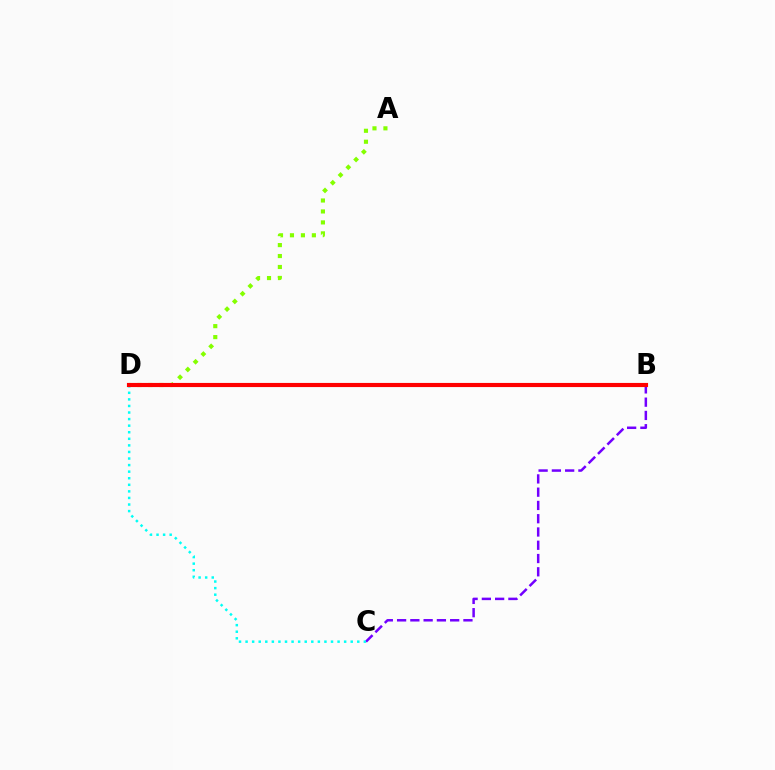{('A', 'D'): [{'color': '#84ff00', 'line_style': 'dotted', 'thickness': 2.98}], ('B', 'C'): [{'color': '#7200ff', 'line_style': 'dashed', 'thickness': 1.8}], ('C', 'D'): [{'color': '#00fff6', 'line_style': 'dotted', 'thickness': 1.79}], ('B', 'D'): [{'color': '#ff0000', 'line_style': 'solid', 'thickness': 2.97}]}